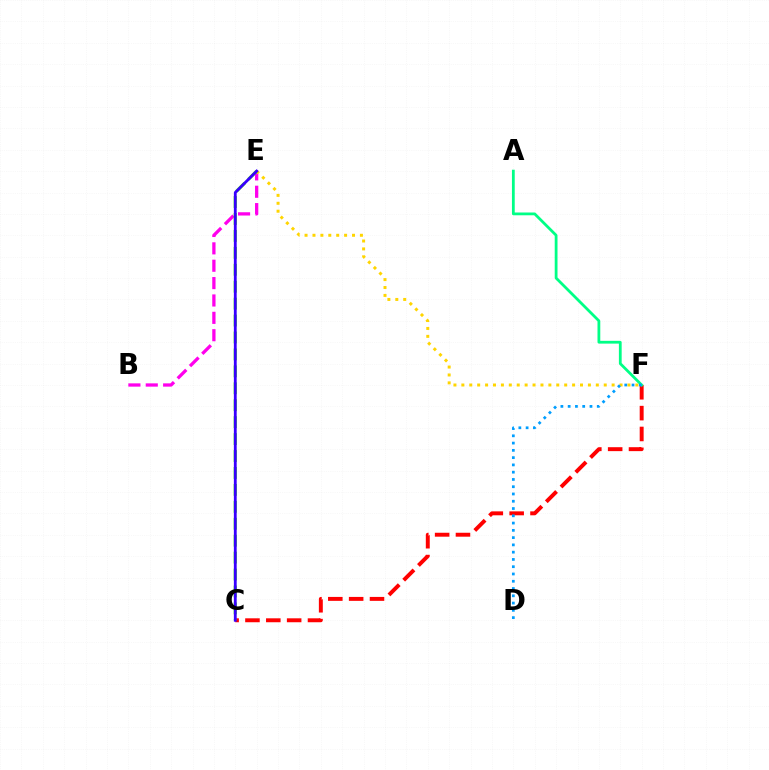{('C', 'F'): [{'color': '#ff0000', 'line_style': 'dashed', 'thickness': 2.83}], ('A', 'F'): [{'color': '#00ff86', 'line_style': 'solid', 'thickness': 2.0}], ('B', 'E'): [{'color': '#ff00ed', 'line_style': 'dashed', 'thickness': 2.36}], ('E', 'F'): [{'color': '#ffd500', 'line_style': 'dotted', 'thickness': 2.15}], ('C', 'E'): [{'color': '#4fff00', 'line_style': 'dashed', 'thickness': 2.3}, {'color': '#3700ff', 'line_style': 'solid', 'thickness': 2.03}], ('D', 'F'): [{'color': '#009eff', 'line_style': 'dotted', 'thickness': 1.98}]}